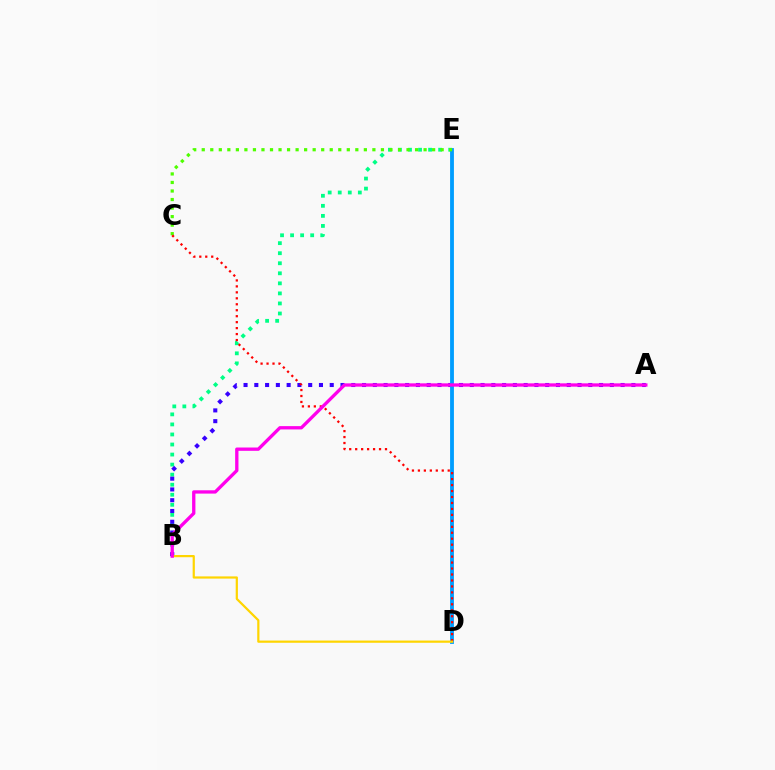{('B', 'E'): [{'color': '#00ff86', 'line_style': 'dotted', 'thickness': 2.73}], ('A', 'B'): [{'color': '#3700ff', 'line_style': 'dotted', 'thickness': 2.93}, {'color': '#ff00ed', 'line_style': 'solid', 'thickness': 2.38}], ('D', 'E'): [{'color': '#009eff', 'line_style': 'solid', 'thickness': 2.76}], ('C', 'E'): [{'color': '#4fff00', 'line_style': 'dotted', 'thickness': 2.32}], ('C', 'D'): [{'color': '#ff0000', 'line_style': 'dotted', 'thickness': 1.62}], ('B', 'D'): [{'color': '#ffd500', 'line_style': 'solid', 'thickness': 1.59}]}